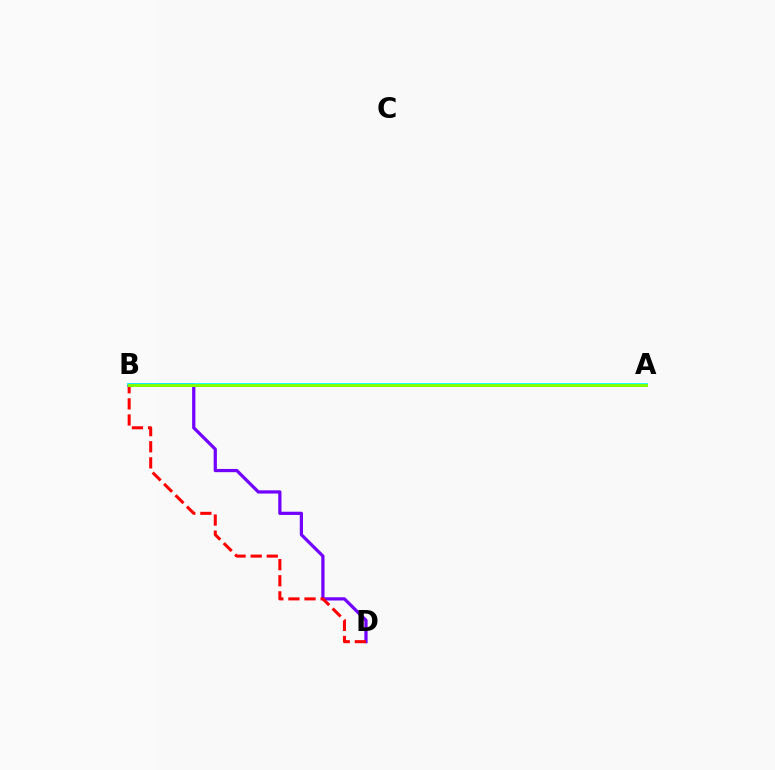{('B', 'D'): [{'color': '#7200ff', 'line_style': 'solid', 'thickness': 2.32}, {'color': '#ff0000', 'line_style': 'dashed', 'thickness': 2.19}], ('A', 'B'): [{'color': '#00fff6', 'line_style': 'solid', 'thickness': 2.69}, {'color': '#84ff00', 'line_style': 'solid', 'thickness': 2.12}]}